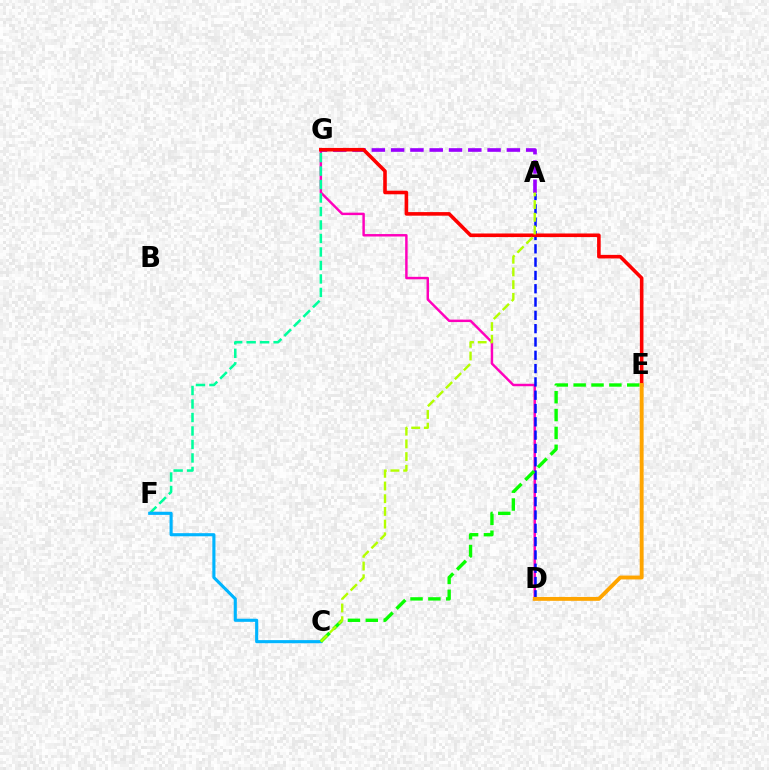{('D', 'G'): [{'color': '#ff00bd', 'line_style': 'solid', 'thickness': 1.77}], ('F', 'G'): [{'color': '#00ff9d', 'line_style': 'dashed', 'thickness': 1.83}], ('C', 'F'): [{'color': '#00b5ff', 'line_style': 'solid', 'thickness': 2.24}], ('A', 'D'): [{'color': '#0010ff', 'line_style': 'dashed', 'thickness': 1.81}], ('A', 'G'): [{'color': '#9b00ff', 'line_style': 'dashed', 'thickness': 2.62}], ('C', 'E'): [{'color': '#08ff00', 'line_style': 'dashed', 'thickness': 2.43}], ('E', 'G'): [{'color': '#ff0000', 'line_style': 'solid', 'thickness': 2.58}], ('D', 'E'): [{'color': '#ffa500', 'line_style': 'solid', 'thickness': 2.8}], ('A', 'C'): [{'color': '#b3ff00', 'line_style': 'dashed', 'thickness': 1.73}]}